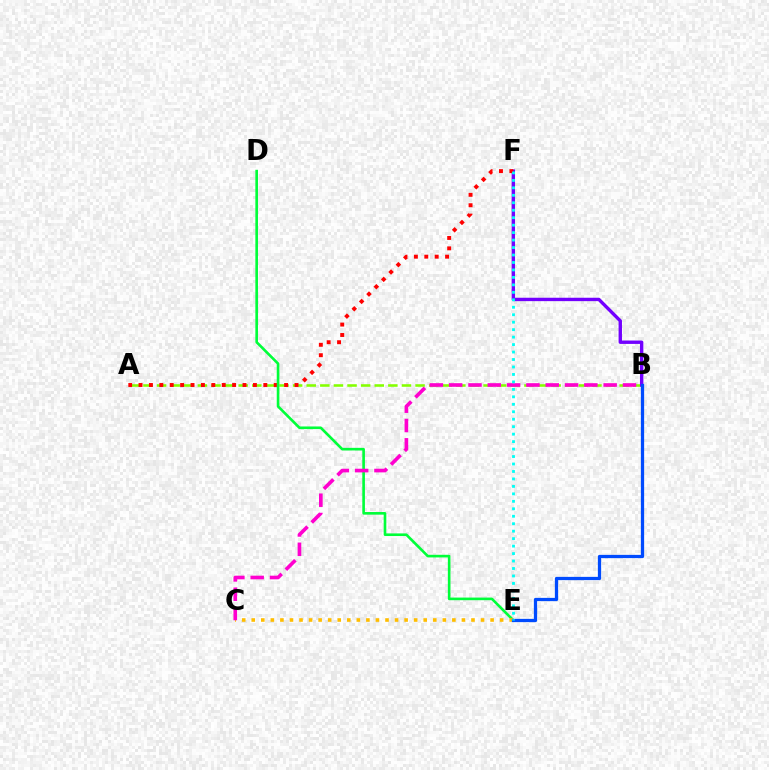{('A', 'B'): [{'color': '#84ff00', 'line_style': 'dashed', 'thickness': 1.85}], ('B', 'F'): [{'color': '#7200ff', 'line_style': 'solid', 'thickness': 2.44}], ('A', 'F'): [{'color': '#ff0000', 'line_style': 'dotted', 'thickness': 2.83}], ('D', 'E'): [{'color': '#00ff39', 'line_style': 'solid', 'thickness': 1.89}], ('C', 'E'): [{'color': '#ffbd00', 'line_style': 'dotted', 'thickness': 2.6}], ('B', 'C'): [{'color': '#ff00cf', 'line_style': 'dashed', 'thickness': 2.62}], ('B', 'E'): [{'color': '#004bff', 'line_style': 'solid', 'thickness': 2.34}], ('E', 'F'): [{'color': '#00fff6', 'line_style': 'dotted', 'thickness': 2.03}]}